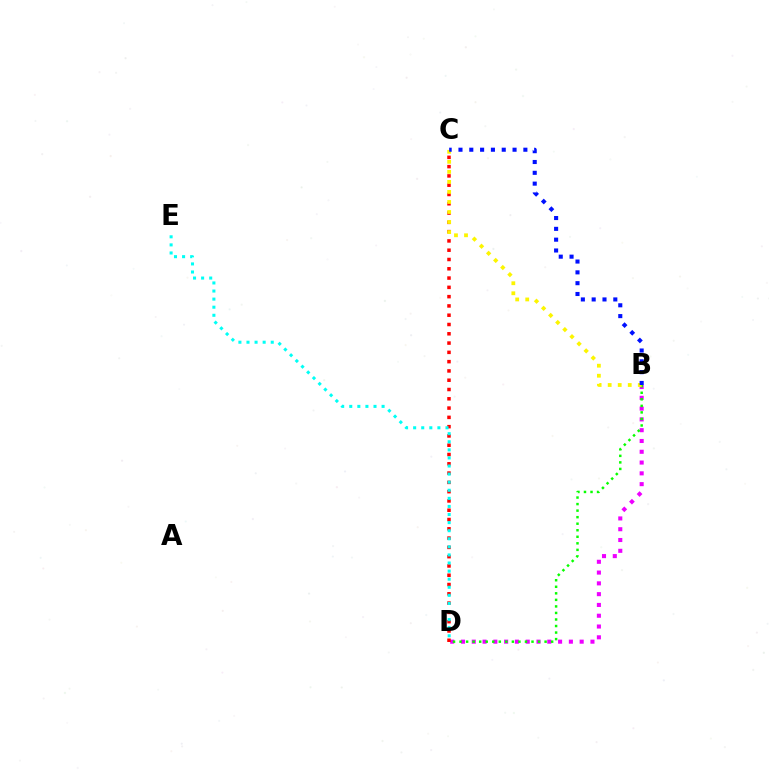{('B', 'D'): [{'color': '#ee00ff', 'line_style': 'dotted', 'thickness': 2.93}, {'color': '#08ff00', 'line_style': 'dotted', 'thickness': 1.78}], ('C', 'D'): [{'color': '#ff0000', 'line_style': 'dotted', 'thickness': 2.52}], ('B', 'C'): [{'color': '#fcf500', 'line_style': 'dotted', 'thickness': 2.73}, {'color': '#0010ff', 'line_style': 'dotted', 'thickness': 2.94}], ('D', 'E'): [{'color': '#00fff6', 'line_style': 'dotted', 'thickness': 2.2}]}